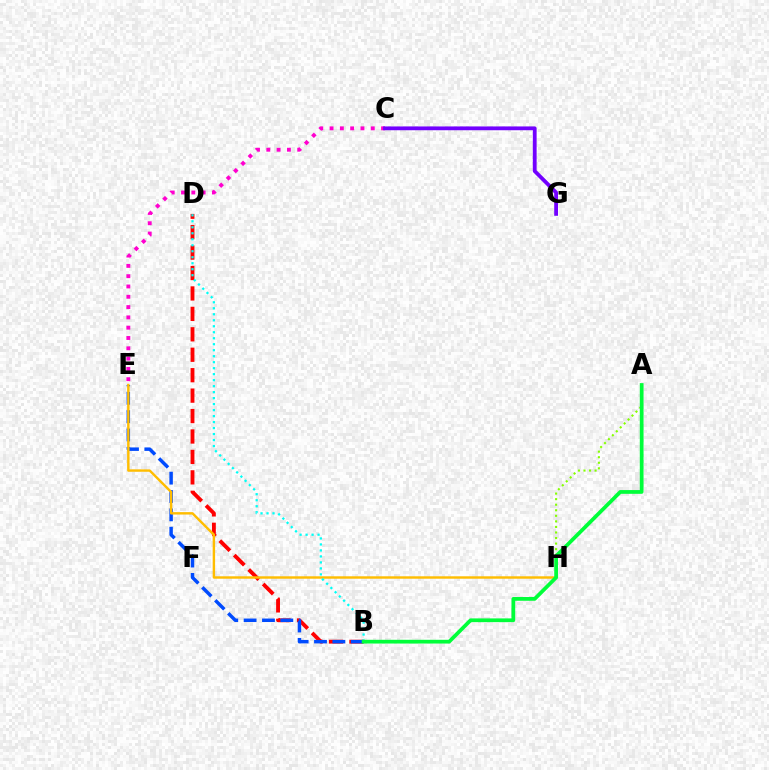{('B', 'D'): [{'color': '#ff0000', 'line_style': 'dashed', 'thickness': 2.78}, {'color': '#00fff6', 'line_style': 'dotted', 'thickness': 1.63}], ('A', 'H'): [{'color': '#84ff00', 'line_style': 'dotted', 'thickness': 1.51}], ('B', 'E'): [{'color': '#004bff', 'line_style': 'dashed', 'thickness': 2.49}], ('E', 'H'): [{'color': '#ffbd00', 'line_style': 'solid', 'thickness': 1.75}], ('C', 'E'): [{'color': '#ff00cf', 'line_style': 'dotted', 'thickness': 2.8}], ('A', 'B'): [{'color': '#00ff39', 'line_style': 'solid', 'thickness': 2.7}], ('C', 'G'): [{'color': '#7200ff', 'line_style': 'solid', 'thickness': 2.74}]}